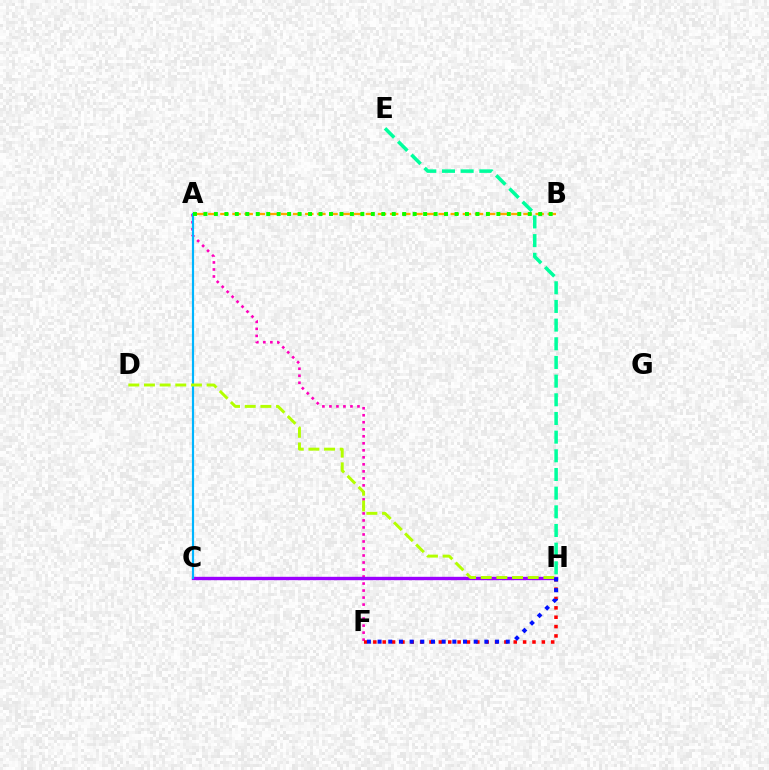{('A', 'F'): [{'color': '#ff00bd', 'line_style': 'dotted', 'thickness': 1.91}], ('A', 'B'): [{'color': '#ffa500', 'line_style': 'dashed', 'thickness': 1.65}, {'color': '#08ff00', 'line_style': 'dotted', 'thickness': 2.84}], ('C', 'H'): [{'color': '#9b00ff', 'line_style': 'solid', 'thickness': 2.42}], ('F', 'H'): [{'color': '#ff0000', 'line_style': 'dotted', 'thickness': 2.54}, {'color': '#0010ff', 'line_style': 'dotted', 'thickness': 2.9}], ('A', 'C'): [{'color': '#00b5ff', 'line_style': 'solid', 'thickness': 1.56}], ('D', 'H'): [{'color': '#b3ff00', 'line_style': 'dashed', 'thickness': 2.13}], ('E', 'H'): [{'color': '#00ff9d', 'line_style': 'dashed', 'thickness': 2.54}]}